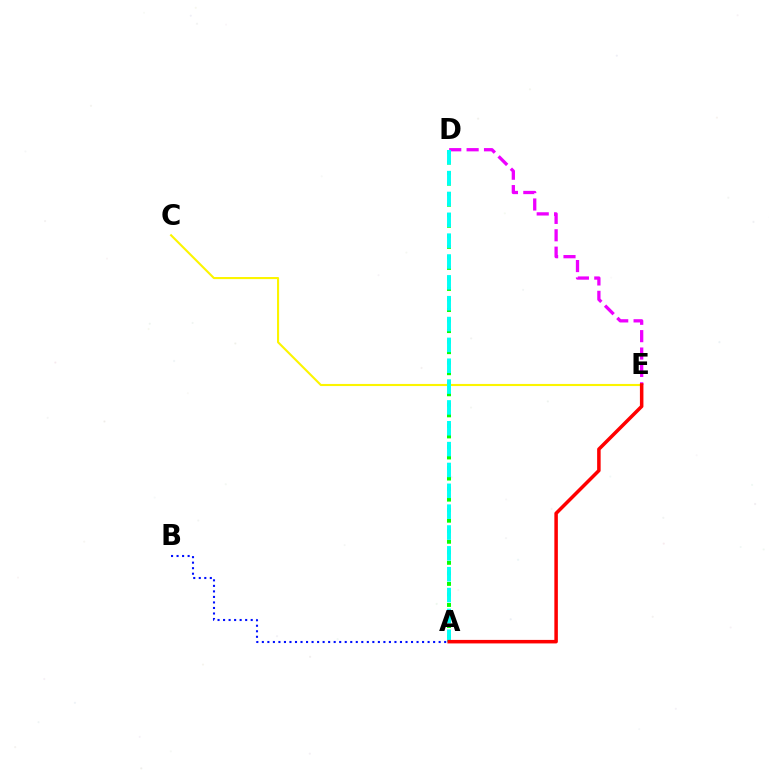{('A', 'D'): [{'color': '#08ff00', 'line_style': 'dotted', 'thickness': 2.86}, {'color': '#00fff6', 'line_style': 'dashed', 'thickness': 2.83}], ('D', 'E'): [{'color': '#ee00ff', 'line_style': 'dashed', 'thickness': 2.36}], ('A', 'B'): [{'color': '#0010ff', 'line_style': 'dotted', 'thickness': 1.5}], ('C', 'E'): [{'color': '#fcf500', 'line_style': 'solid', 'thickness': 1.52}], ('A', 'E'): [{'color': '#ff0000', 'line_style': 'solid', 'thickness': 2.53}]}